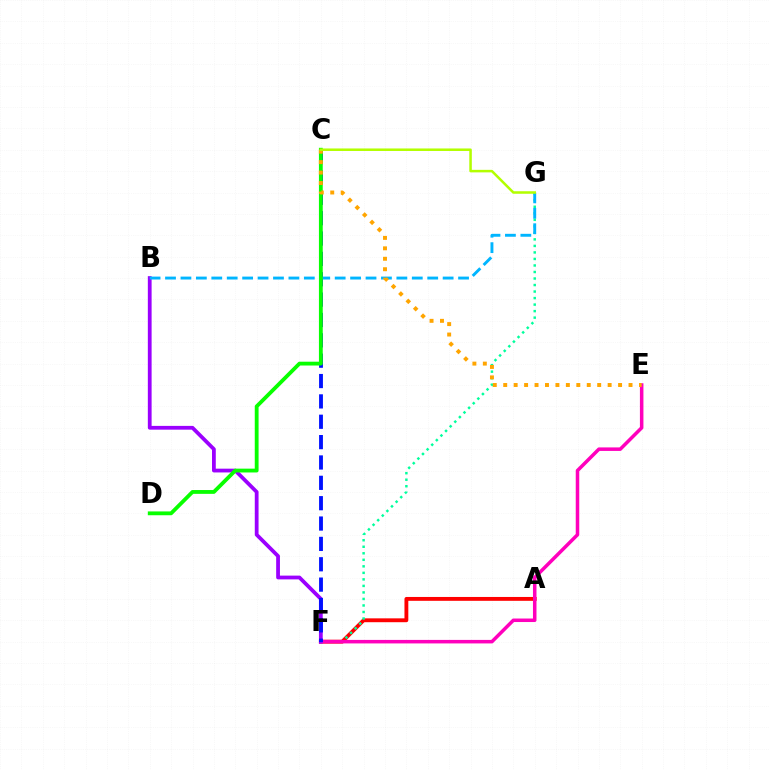{('A', 'F'): [{'color': '#ff0000', 'line_style': 'solid', 'thickness': 2.78}], ('F', 'G'): [{'color': '#00ff9d', 'line_style': 'dotted', 'thickness': 1.77}], ('E', 'F'): [{'color': '#ff00bd', 'line_style': 'solid', 'thickness': 2.53}], ('B', 'F'): [{'color': '#9b00ff', 'line_style': 'solid', 'thickness': 2.72}], ('C', 'F'): [{'color': '#0010ff', 'line_style': 'dashed', 'thickness': 2.77}], ('B', 'G'): [{'color': '#00b5ff', 'line_style': 'dashed', 'thickness': 2.1}], ('C', 'D'): [{'color': '#08ff00', 'line_style': 'solid', 'thickness': 2.75}], ('C', 'E'): [{'color': '#ffa500', 'line_style': 'dotted', 'thickness': 2.84}], ('C', 'G'): [{'color': '#b3ff00', 'line_style': 'solid', 'thickness': 1.82}]}